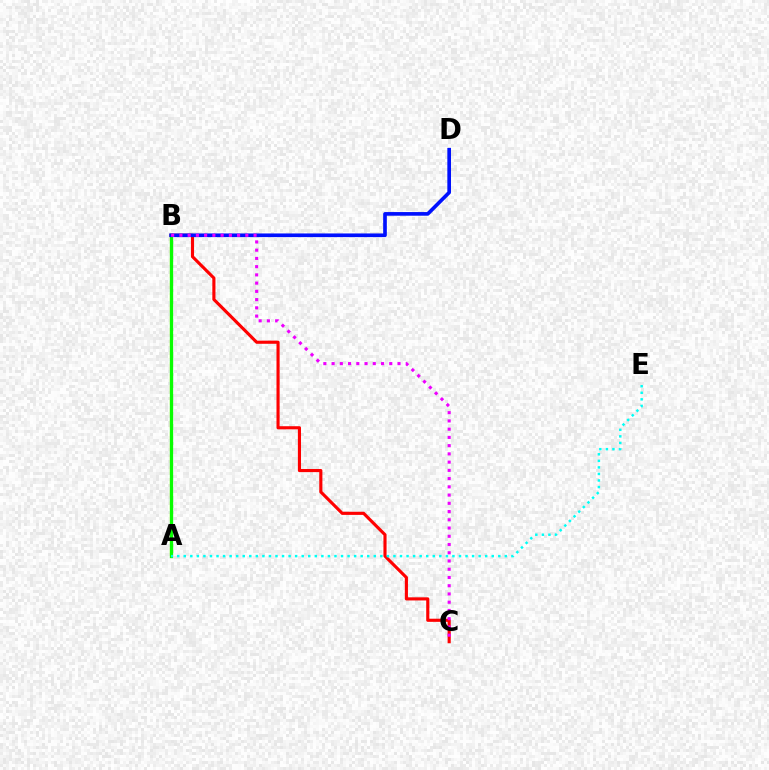{('B', 'C'): [{'color': '#ff0000', 'line_style': 'solid', 'thickness': 2.25}, {'color': '#ee00ff', 'line_style': 'dotted', 'thickness': 2.24}], ('A', 'B'): [{'color': '#fcf500', 'line_style': 'dashed', 'thickness': 1.57}, {'color': '#08ff00', 'line_style': 'solid', 'thickness': 2.37}], ('B', 'D'): [{'color': '#0010ff', 'line_style': 'solid', 'thickness': 2.63}], ('A', 'E'): [{'color': '#00fff6', 'line_style': 'dotted', 'thickness': 1.78}]}